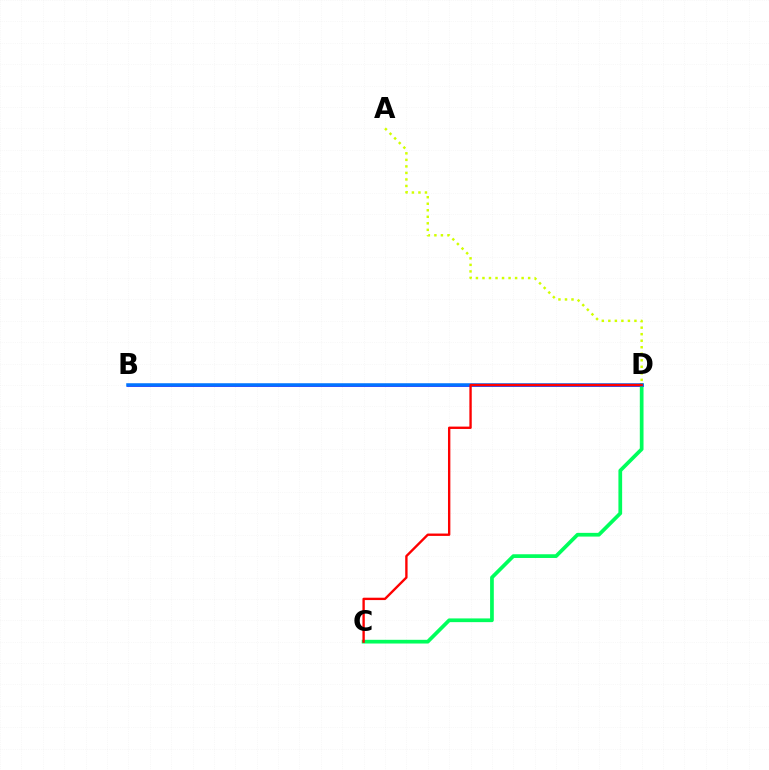{('B', 'D'): [{'color': '#b900ff', 'line_style': 'solid', 'thickness': 2.14}, {'color': '#0074ff', 'line_style': 'solid', 'thickness': 2.54}], ('C', 'D'): [{'color': '#00ff5c', 'line_style': 'solid', 'thickness': 2.68}, {'color': '#ff0000', 'line_style': 'solid', 'thickness': 1.7}], ('A', 'D'): [{'color': '#d1ff00', 'line_style': 'dotted', 'thickness': 1.77}]}